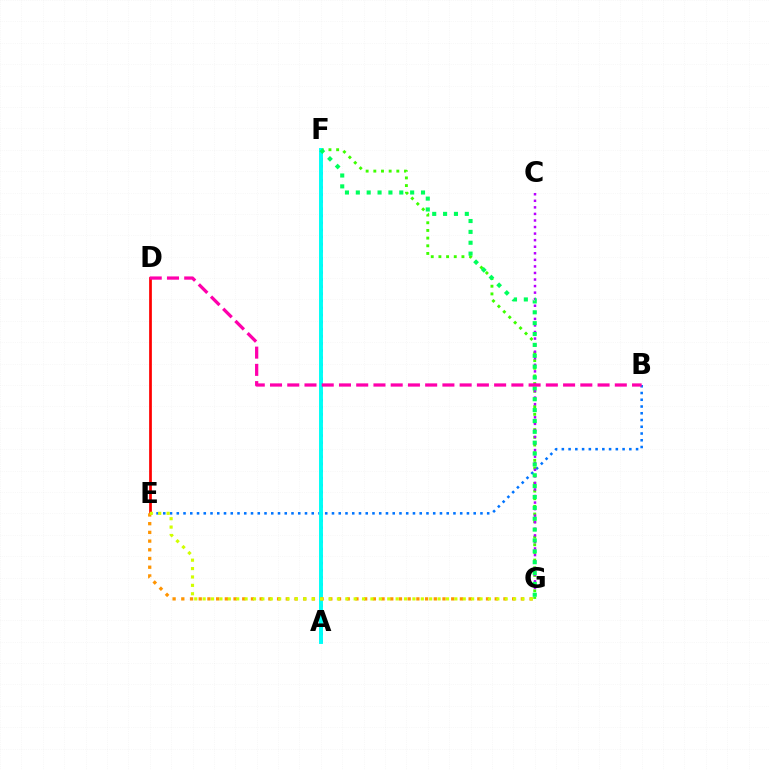{('B', 'E'): [{'color': '#0074ff', 'line_style': 'dotted', 'thickness': 1.83}], ('F', 'G'): [{'color': '#3dff00', 'line_style': 'dotted', 'thickness': 2.08}, {'color': '#00ff5c', 'line_style': 'dotted', 'thickness': 2.95}], ('D', 'E'): [{'color': '#ff0000', 'line_style': 'solid', 'thickness': 1.96}], ('A', 'F'): [{'color': '#2500ff', 'line_style': 'dotted', 'thickness': 1.93}, {'color': '#00fff6', 'line_style': 'solid', 'thickness': 2.82}], ('E', 'G'): [{'color': '#ff9400', 'line_style': 'dotted', 'thickness': 2.37}, {'color': '#d1ff00', 'line_style': 'dotted', 'thickness': 2.28}], ('C', 'G'): [{'color': '#b900ff', 'line_style': 'dotted', 'thickness': 1.78}], ('B', 'D'): [{'color': '#ff00ac', 'line_style': 'dashed', 'thickness': 2.34}]}